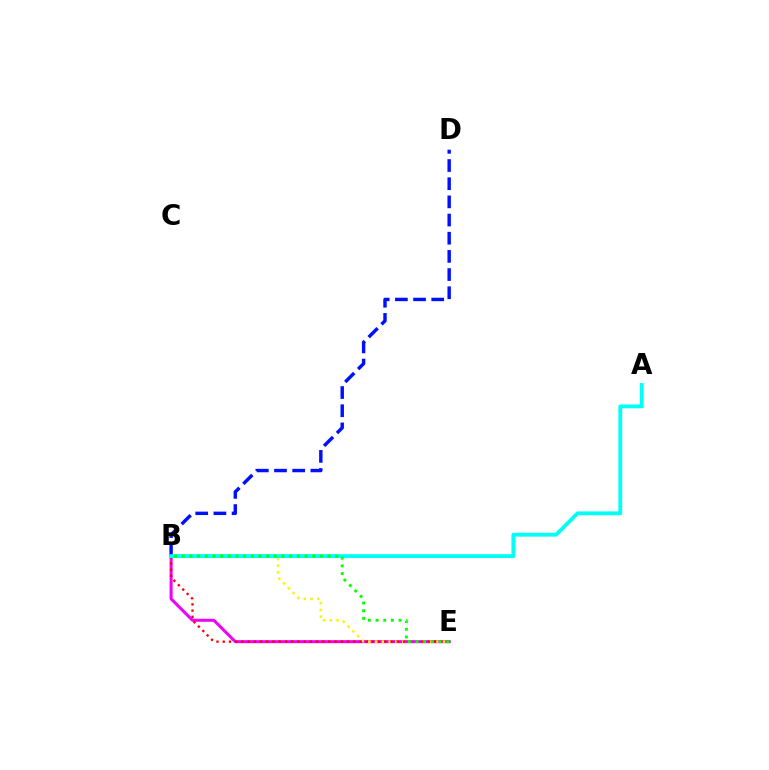{('B', 'E'): [{'color': '#ee00ff', 'line_style': 'solid', 'thickness': 2.18}, {'color': '#fcf500', 'line_style': 'dotted', 'thickness': 1.84}, {'color': '#ff0000', 'line_style': 'dotted', 'thickness': 1.69}, {'color': '#08ff00', 'line_style': 'dotted', 'thickness': 2.08}], ('B', 'D'): [{'color': '#0010ff', 'line_style': 'dashed', 'thickness': 2.47}], ('A', 'B'): [{'color': '#00fff6', 'line_style': 'solid', 'thickness': 2.77}]}